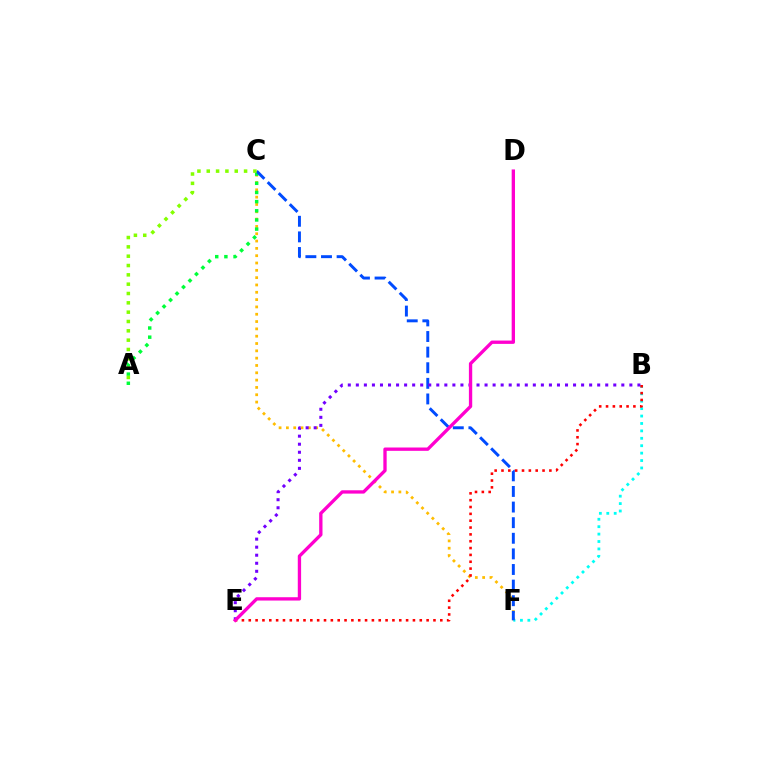{('C', 'F'): [{'color': '#ffbd00', 'line_style': 'dotted', 'thickness': 1.99}, {'color': '#004bff', 'line_style': 'dashed', 'thickness': 2.12}], ('B', 'F'): [{'color': '#00fff6', 'line_style': 'dotted', 'thickness': 2.01}], ('A', 'C'): [{'color': '#00ff39', 'line_style': 'dotted', 'thickness': 2.49}, {'color': '#84ff00', 'line_style': 'dotted', 'thickness': 2.53}], ('B', 'E'): [{'color': '#7200ff', 'line_style': 'dotted', 'thickness': 2.19}, {'color': '#ff0000', 'line_style': 'dotted', 'thickness': 1.86}], ('D', 'E'): [{'color': '#ff00cf', 'line_style': 'solid', 'thickness': 2.39}]}